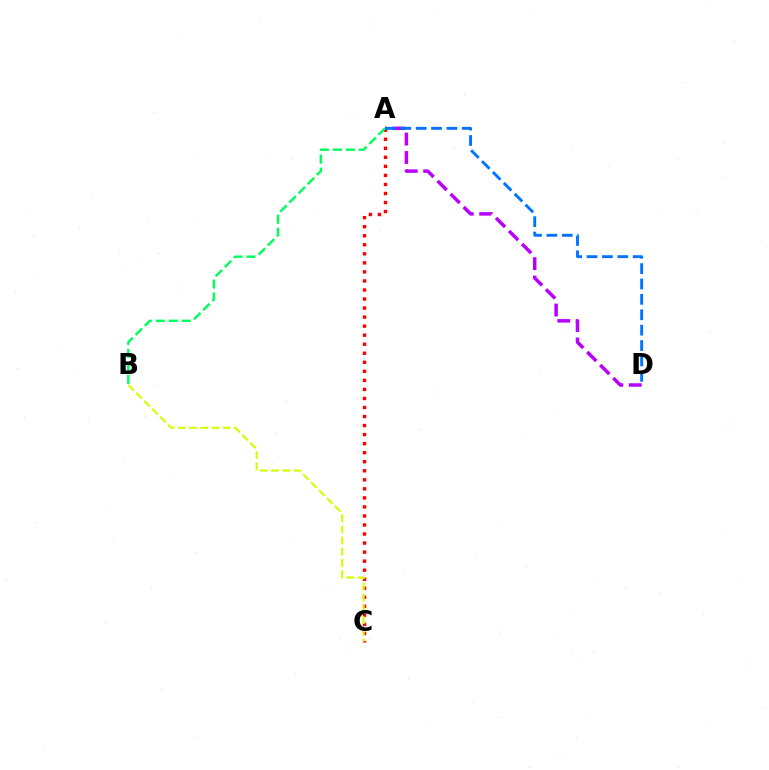{('A', 'D'): [{'color': '#b900ff', 'line_style': 'dashed', 'thickness': 2.5}, {'color': '#0074ff', 'line_style': 'dashed', 'thickness': 2.09}], ('A', 'C'): [{'color': '#ff0000', 'line_style': 'dotted', 'thickness': 2.46}], ('A', 'B'): [{'color': '#00ff5c', 'line_style': 'dashed', 'thickness': 1.76}], ('B', 'C'): [{'color': '#d1ff00', 'line_style': 'dashed', 'thickness': 1.52}]}